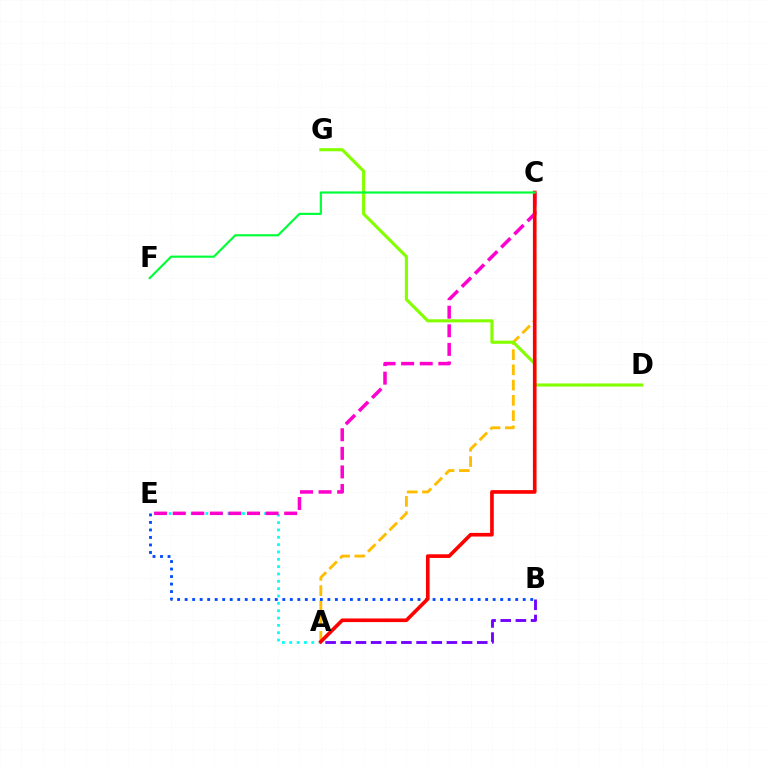{('A', 'E'): [{'color': '#00fff6', 'line_style': 'dotted', 'thickness': 1.99}], ('A', 'C'): [{'color': '#ffbd00', 'line_style': 'dashed', 'thickness': 2.07}, {'color': '#ff0000', 'line_style': 'solid', 'thickness': 2.62}], ('B', 'E'): [{'color': '#004bff', 'line_style': 'dotted', 'thickness': 2.04}], ('A', 'B'): [{'color': '#7200ff', 'line_style': 'dashed', 'thickness': 2.06}], ('D', 'G'): [{'color': '#84ff00', 'line_style': 'solid', 'thickness': 2.24}], ('C', 'E'): [{'color': '#ff00cf', 'line_style': 'dashed', 'thickness': 2.52}], ('C', 'F'): [{'color': '#00ff39', 'line_style': 'solid', 'thickness': 1.56}]}